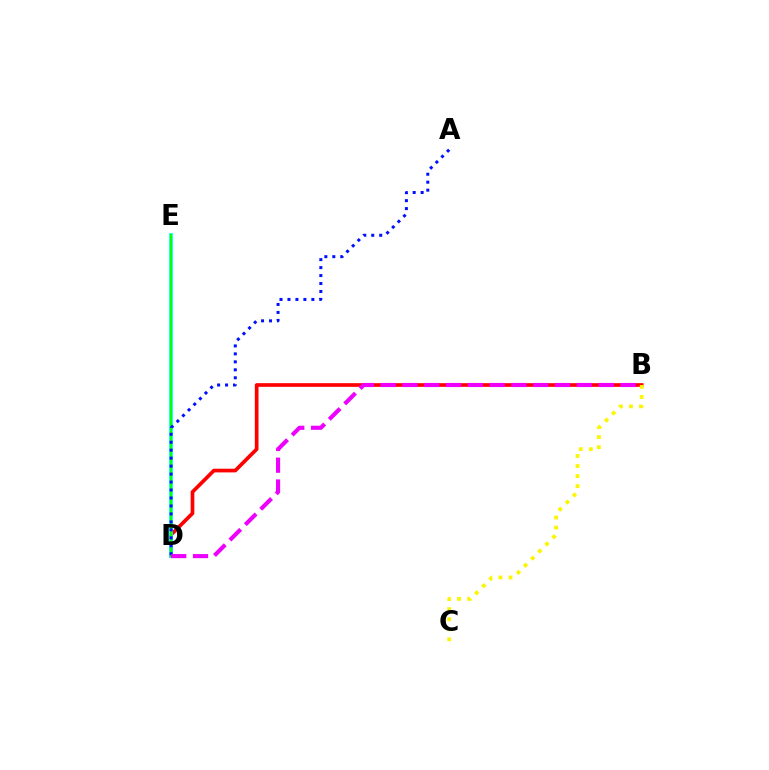{('B', 'D'): [{'color': '#ff0000', 'line_style': 'solid', 'thickness': 2.66}, {'color': '#ee00ff', 'line_style': 'dashed', 'thickness': 2.96}], ('B', 'C'): [{'color': '#fcf500', 'line_style': 'dotted', 'thickness': 2.73}], ('D', 'E'): [{'color': '#00fff6', 'line_style': 'solid', 'thickness': 2.68}, {'color': '#08ff00', 'line_style': 'solid', 'thickness': 1.51}], ('A', 'D'): [{'color': '#0010ff', 'line_style': 'dotted', 'thickness': 2.16}]}